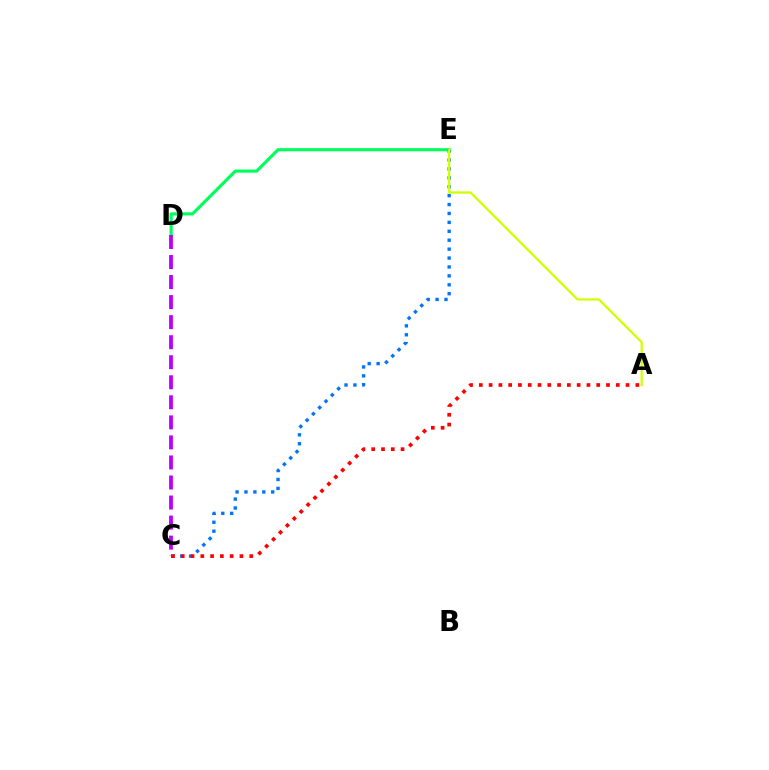{('C', 'E'): [{'color': '#0074ff', 'line_style': 'dotted', 'thickness': 2.42}], ('A', 'C'): [{'color': '#ff0000', 'line_style': 'dotted', 'thickness': 2.66}], ('D', 'E'): [{'color': '#00ff5c', 'line_style': 'solid', 'thickness': 2.27}], ('A', 'E'): [{'color': '#d1ff00', 'line_style': 'solid', 'thickness': 1.64}], ('C', 'D'): [{'color': '#b900ff', 'line_style': 'dashed', 'thickness': 2.72}]}